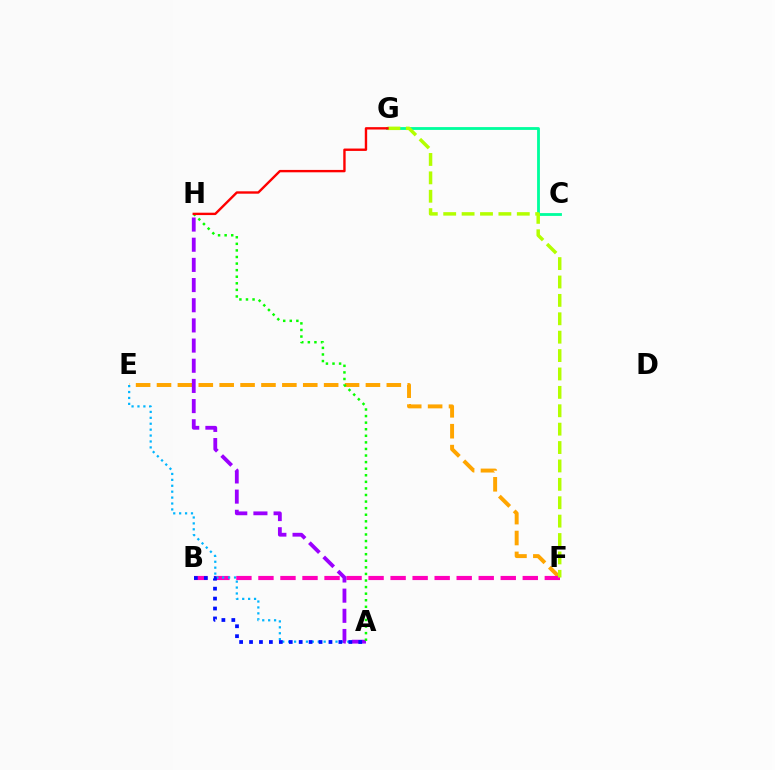{('E', 'F'): [{'color': '#ffa500', 'line_style': 'dashed', 'thickness': 2.84}], ('B', 'F'): [{'color': '#ff00bd', 'line_style': 'dashed', 'thickness': 2.99}], ('C', 'G'): [{'color': '#00ff9d', 'line_style': 'solid', 'thickness': 2.03}], ('A', 'E'): [{'color': '#00b5ff', 'line_style': 'dotted', 'thickness': 1.61}], ('A', 'H'): [{'color': '#9b00ff', 'line_style': 'dashed', 'thickness': 2.74}, {'color': '#08ff00', 'line_style': 'dotted', 'thickness': 1.79}], ('F', 'G'): [{'color': '#b3ff00', 'line_style': 'dashed', 'thickness': 2.5}], ('A', 'B'): [{'color': '#0010ff', 'line_style': 'dotted', 'thickness': 2.7}], ('G', 'H'): [{'color': '#ff0000', 'line_style': 'solid', 'thickness': 1.71}]}